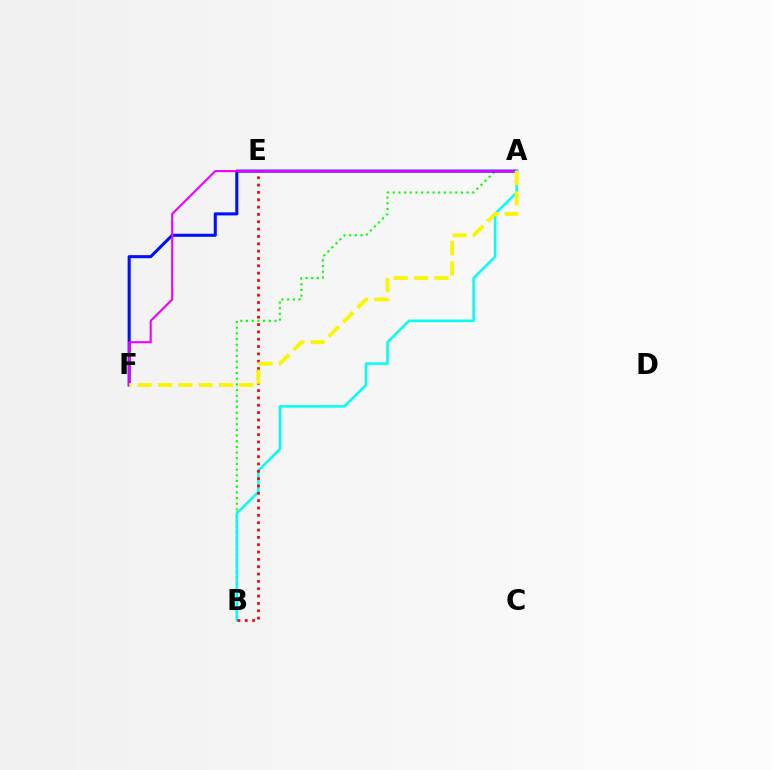{('A', 'B'): [{'color': '#08ff00', 'line_style': 'dotted', 'thickness': 1.54}, {'color': '#00fff6', 'line_style': 'solid', 'thickness': 1.82}], ('A', 'F'): [{'color': '#0010ff', 'line_style': 'solid', 'thickness': 2.21}, {'color': '#ee00ff', 'line_style': 'solid', 'thickness': 1.52}, {'color': '#fcf500', 'line_style': 'dashed', 'thickness': 2.76}], ('B', 'E'): [{'color': '#ff0000', 'line_style': 'dotted', 'thickness': 1.99}]}